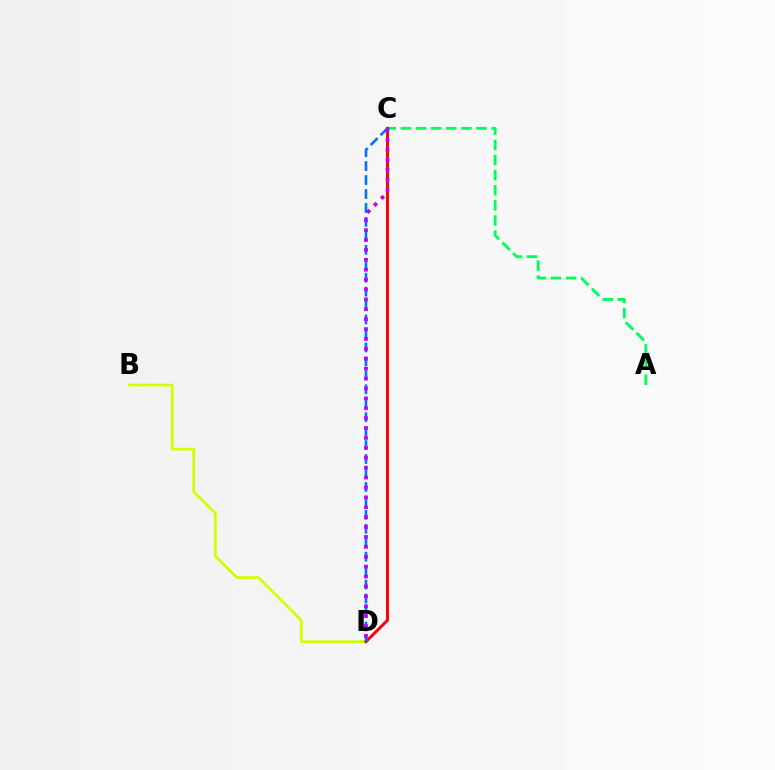{('B', 'D'): [{'color': '#d1ff00', 'line_style': 'solid', 'thickness': 1.95}], ('A', 'C'): [{'color': '#00ff5c', 'line_style': 'dashed', 'thickness': 2.05}], ('C', 'D'): [{'color': '#ff0000', 'line_style': 'solid', 'thickness': 2.12}, {'color': '#0074ff', 'line_style': 'dashed', 'thickness': 1.9}, {'color': '#b900ff', 'line_style': 'dotted', 'thickness': 2.69}]}